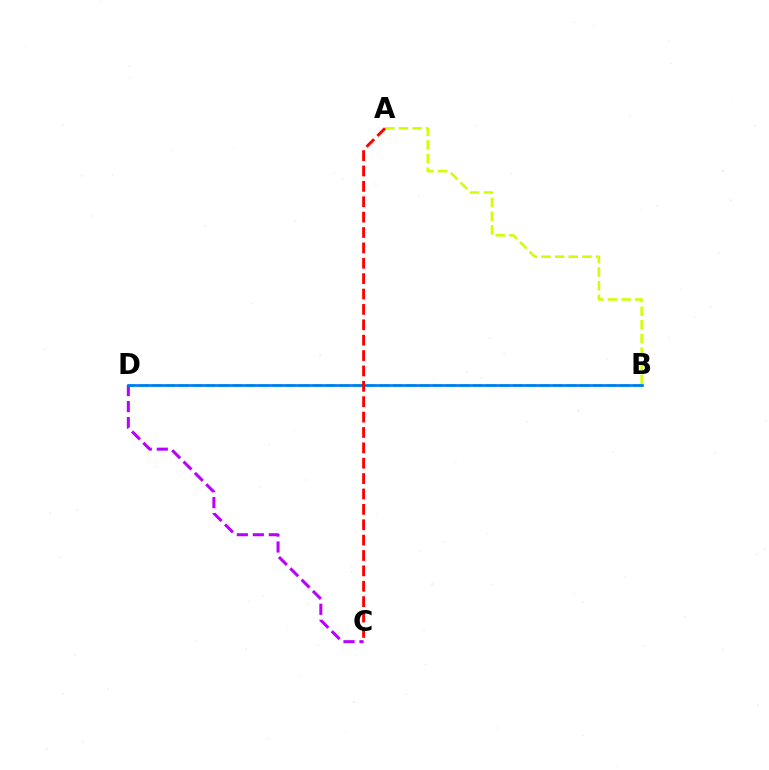{('B', 'D'): [{'color': '#00ff5c', 'line_style': 'dashed', 'thickness': 1.81}, {'color': '#0074ff', 'line_style': 'solid', 'thickness': 1.9}], ('A', 'B'): [{'color': '#d1ff00', 'line_style': 'dashed', 'thickness': 1.86}], ('C', 'D'): [{'color': '#b900ff', 'line_style': 'dashed', 'thickness': 2.17}], ('A', 'C'): [{'color': '#ff0000', 'line_style': 'dashed', 'thickness': 2.09}]}